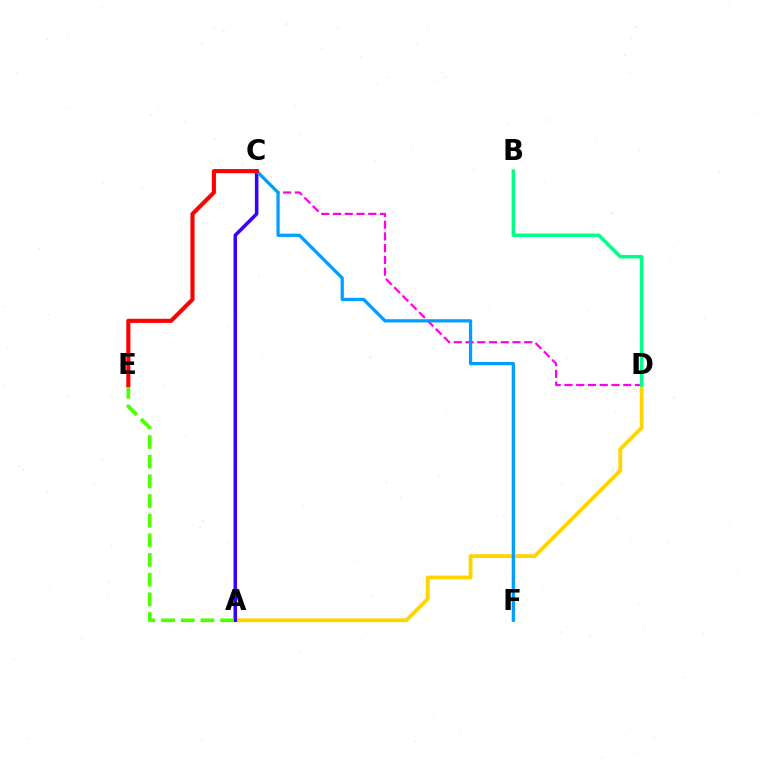{('C', 'D'): [{'color': '#ff00ed', 'line_style': 'dashed', 'thickness': 1.6}], ('A', 'D'): [{'color': '#ffd500', 'line_style': 'solid', 'thickness': 2.76}], ('A', 'C'): [{'color': '#3700ff', 'line_style': 'solid', 'thickness': 2.54}], ('B', 'D'): [{'color': '#00ff86', 'line_style': 'solid', 'thickness': 2.5}], ('A', 'E'): [{'color': '#4fff00', 'line_style': 'dashed', 'thickness': 2.67}], ('C', 'F'): [{'color': '#009eff', 'line_style': 'solid', 'thickness': 2.34}], ('C', 'E'): [{'color': '#ff0000', 'line_style': 'solid', 'thickness': 2.96}]}